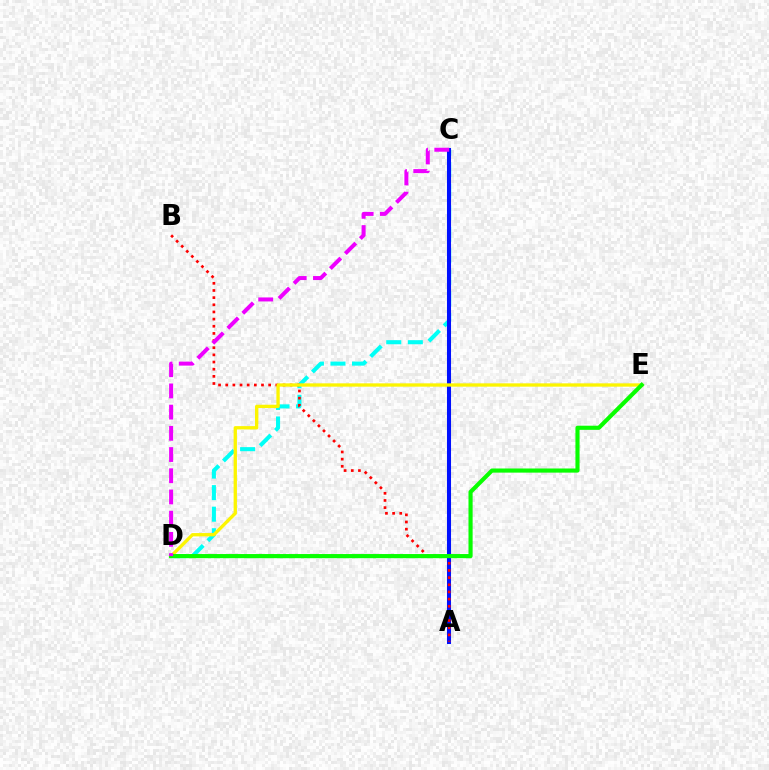{('C', 'D'): [{'color': '#00fff6', 'line_style': 'dashed', 'thickness': 2.93}, {'color': '#ee00ff', 'line_style': 'dashed', 'thickness': 2.88}], ('A', 'C'): [{'color': '#0010ff', 'line_style': 'solid', 'thickness': 2.92}], ('A', 'B'): [{'color': '#ff0000', 'line_style': 'dotted', 'thickness': 1.94}], ('D', 'E'): [{'color': '#fcf500', 'line_style': 'solid', 'thickness': 2.39}, {'color': '#08ff00', 'line_style': 'solid', 'thickness': 2.98}]}